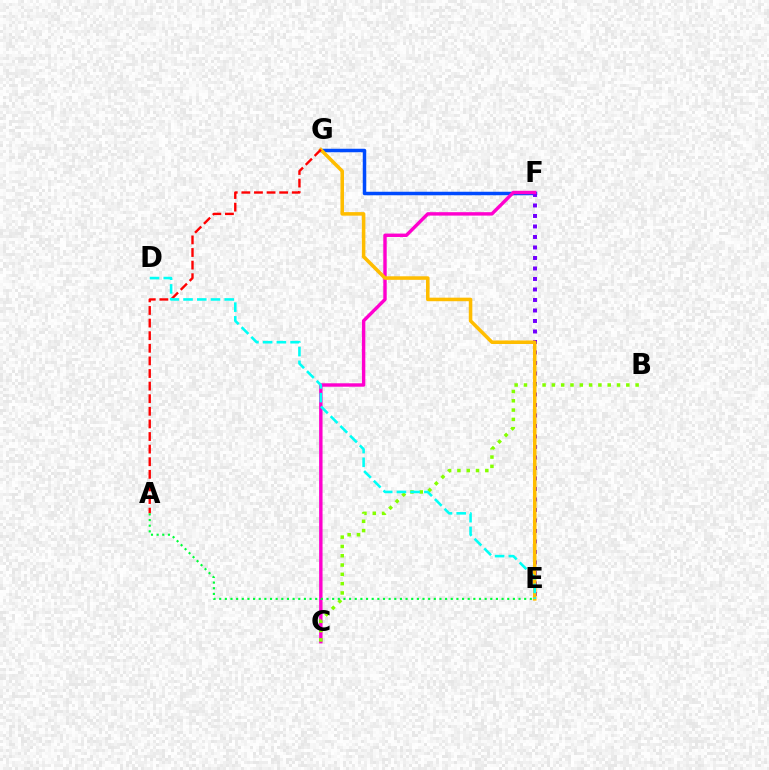{('F', 'G'): [{'color': '#004bff', 'line_style': 'solid', 'thickness': 2.51}], ('E', 'F'): [{'color': '#7200ff', 'line_style': 'dotted', 'thickness': 2.85}], ('C', 'F'): [{'color': '#ff00cf', 'line_style': 'solid', 'thickness': 2.46}], ('B', 'C'): [{'color': '#84ff00', 'line_style': 'dotted', 'thickness': 2.53}], ('E', 'G'): [{'color': '#ffbd00', 'line_style': 'solid', 'thickness': 2.55}], ('A', 'G'): [{'color': '#ff0000', 'line_style': 'dashed', 'thickness': 1.71}], ('A', 'E'): [{'color': '#00ff39', 'line_style': 'dotted', 'thickness': 1.53}], ('D', 'E'): [{'color': '#00fff6', 'line_style': 'dashed', 'thickness': 1.87}]}